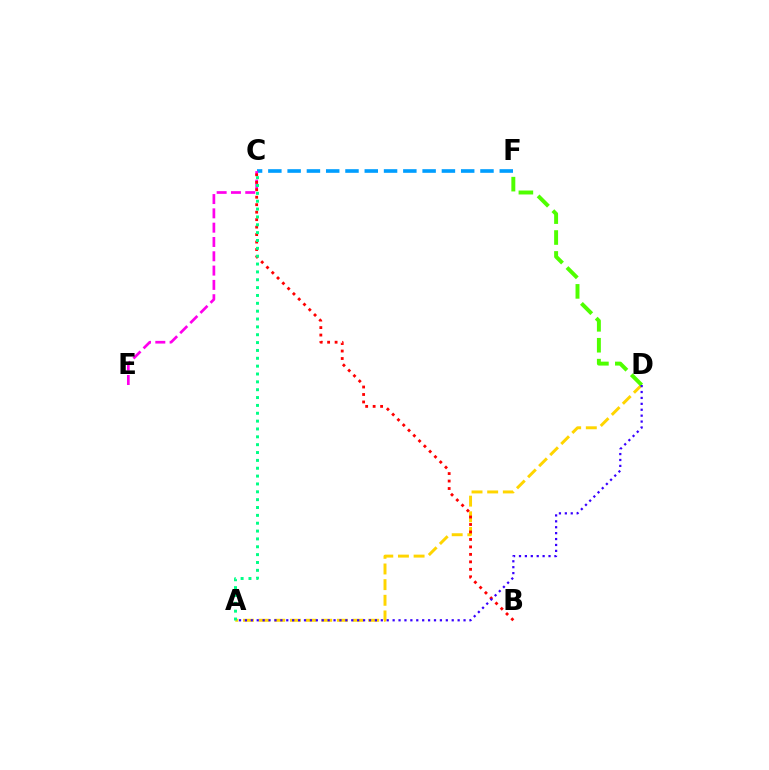{('A', 'D'): [{'color': '#ffd500', 'line_style': 'dashed', 'thickness': 2.13}, {'color': '#3700ff', 'line_style': 'dotted', 'thickness': 1.61}], ('C', 'F'): [{'color': '#009eff', 'line_style': 'dashed', 'thickness': 2.62}], ('C', 'E'): [{'color': '#ff00ed', 'line_style': 'dashed', 'thickness': 1.94}], ('B', 'C'): [{'color': '#ff0000', 'line_style': 'dotted', 'thickness': 2.03}], ('D', 'F'): [{'color': '#4fff00', 'line_style': 'dashed', 'thickness': 2.84}], ('A', 'C'): [{'color': '#00ff86', 'line_style': 'dotted', 'thickness': 2.13}]}